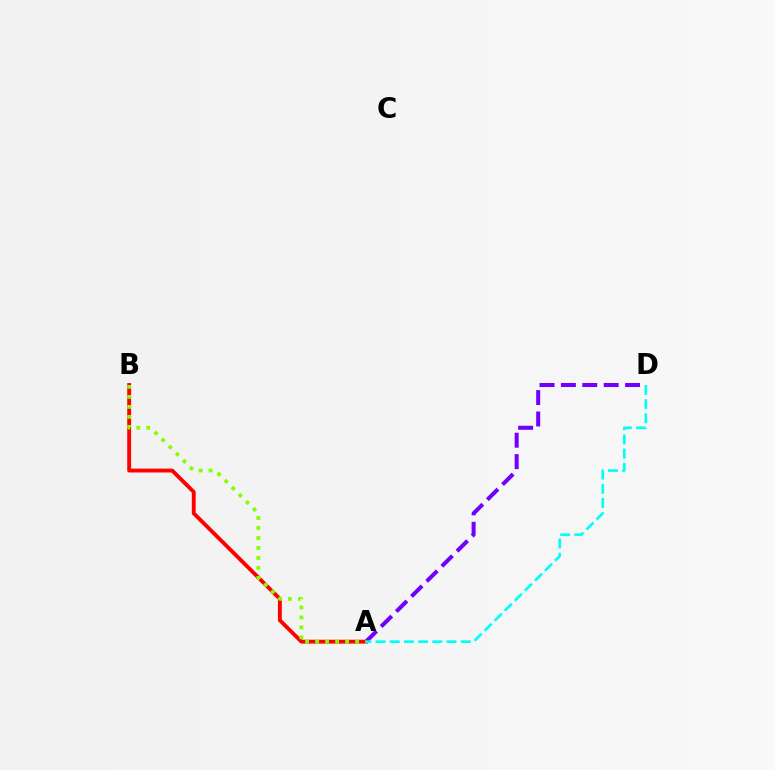{('A', 'B'): [{'color': '#ff0000', 'line_style': 'solid', 'thickness': 2.78}, {'color': '#84ff00', 'line_style': 'dotted', 'thickness': 2.72}], ('A', 'D'): [{'color': '#7200ff', 'line_style': 'dashed', 'thickness': 2.91}, {'color': '#00fff6', 'line_style': 'dashed', 'thickness': 1.93}]}